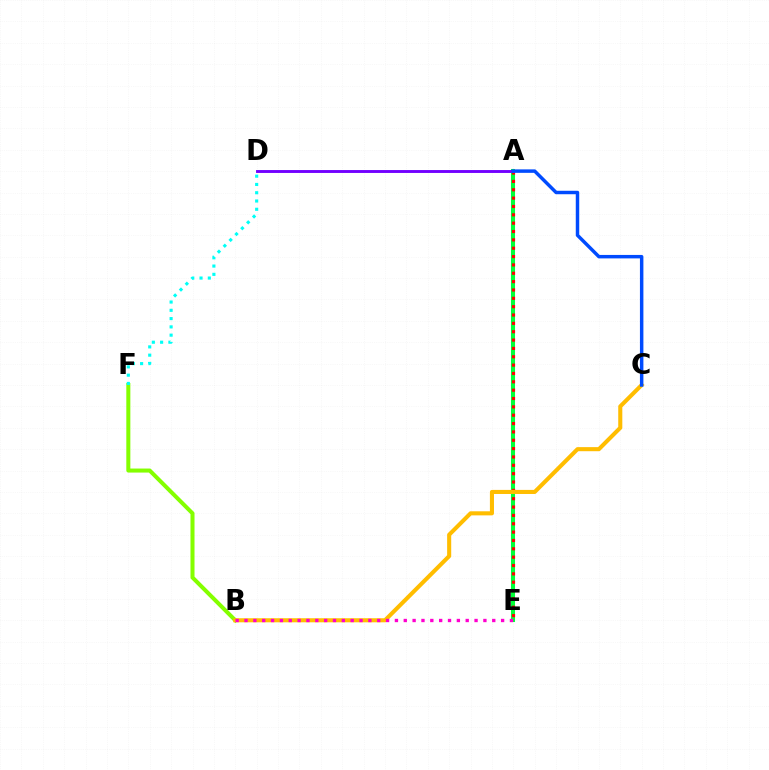{('A', 'E'): [{'color': '#00ff39', 'line_style': 'solid', 'thickness': 2.92}, {'color': '#ff0000', 'line_style': 'dotted', 'thickness': 2.27}], ('B', 'F'): [{'color': '#84ff00', 'line_style': 'solid', 'thickness': 2.9}], ('D', 'F'): [{'color': '#00fff6', 'line_style': 'dotted', 'thickness': 2.25}], ('A', 'D'): [{'color': '#7200ff', 'line_style': 'solid', 'thickness': 2.08}], ('B', 'C'): [{'color': '#ffbd00', 'line_style': 'solid', 'thickness': 2.94}], ('B', 'E'): [{'color': '#ff00cf', 'line_style': 'dotted', 'thickness': 2.4}], ('A', 'C'): [{'color': '#004bff', 'line_style': 'solid', 'thickness': 2.49}]}